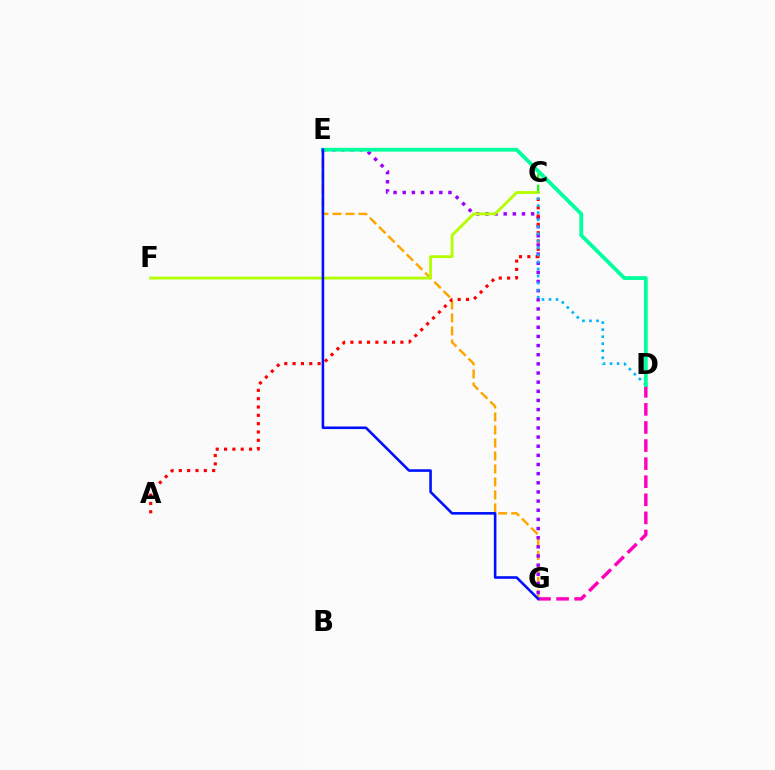{('E', 'G'): [{'color': '#ffa500', 'line_style': 'dashed', 'thickness': 1.76}, {'color': '#9b00ff', 'line_style': 'dotted', 'thickness': 2.49}, {'color': '#0010ff', 'line_style': 'solid', 'thickness': 1.87}], ('C', 'E'): [{'color': '#08ff00', 'line_style': 'dashed', 'thickness': 1.51}], ('A', 'C'): [{'color': '#ff0000', 'line_style': 'dotted', 'thickness': 2.26}], ('C', 'F'): [{'color': '#b3ff00', 'line_style': 'solid', 'thickness': 2.05}], ('D', 'G'): [{'color': '#ff00bd', 'line_style': 'dashed', 'thickness': 2.46}], ('C', 'D'): [{'color': '#00b5ff', 'line_style': 'dotted', 'thickness': 1.91}], ('D', 'E'): [{'color': '#00ff9d', 'line_style': 'solid', 'thickness': 2.72}]}